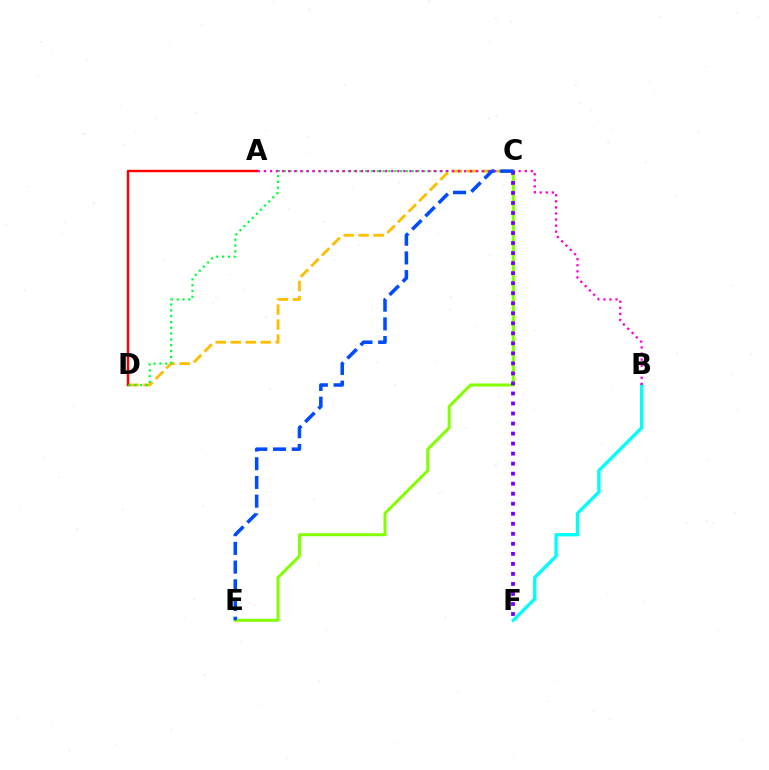{('C', 'D'): [{'color': '#ffbd00', 'line_style': 'dashed', 'thickness': 2.04}, {'color': '#00ff39', 'line_style': 'dotted', 'thickness': 1.58}], ('A', 'D'): [{'color': '#ff0000', 'line_style': 'solid', 'thickness': 1.74}], ('C', 'E'): [{'color': '#84ff00', 'line_style': 'solid', 'thickness': 2.18}, {'color': '#004bff', 'line_style': 'dashed', 'thickness': 2.54}], ('B', 'F'): [{'color': '#00fff6', 'line_style': 'solid', 'thickness': 2.4}], ('A', 'B'): [{'color': '#ff00cf', 'line_style': 'dotted', 'thickness': 1.65}], ('C', 'F'): [{'color': '#7200ff', 'line_style': 'dotted', 'thickness': 2.72}]}